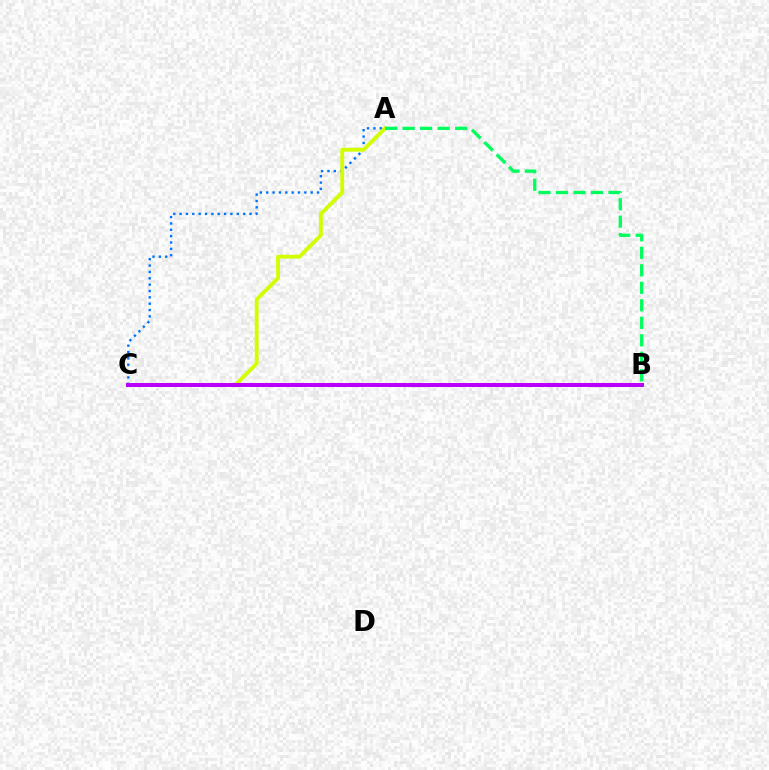{('A', 'C'): [{'color': '#0074ff', 'line_style': 'dotted', 'thickness': 1.73}, {'color': '#d1ff00', 'line_style': 'solid', 'thickness': 2.78}], ('B', 'C'): [{'color': '#ff0000', 'line_style': 'dashed', 'thickness': 2.71}, {'color': '#b900ff', 'line_style': 'solid', 'thickness': 2.83}], ('A', 'B'): [{'color': '#00ff5c', 'line_style': 'dashed', 'thickness': 2.38}]}